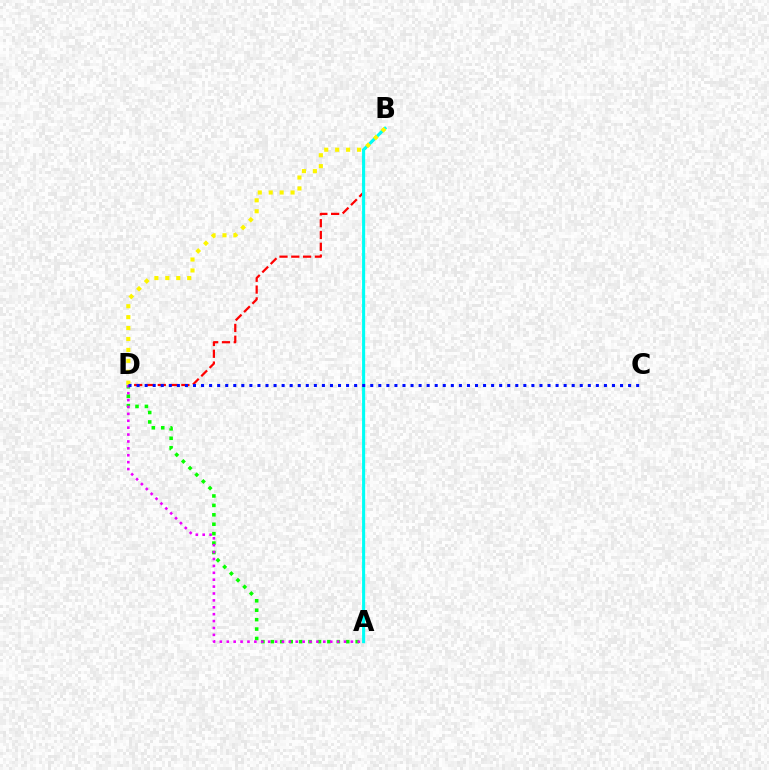{('B', 'D'): [{'color': '#ff0000', 'line_style': 'dashed', 'thickness': 1.6}, {'color': '#fcf500', 'line_style': 'dotted', 'thickness': 2.97}], ('A', 'D'): [{'color': '#08ff00', 'line_style': 'dotted', 'thickness': 2.56}, {'color': '#ee00ff', 'line_style': 'dotted', 'thickness': 1.87}], ('A', 'B'): [{'color': '#00fff6', 'line_style': 'solid', 'thickness': 2.23}], ('C', 'D'): [{'color': '#0010ff', 'line_style': 'dotted', 'thickness': 2.19}]}